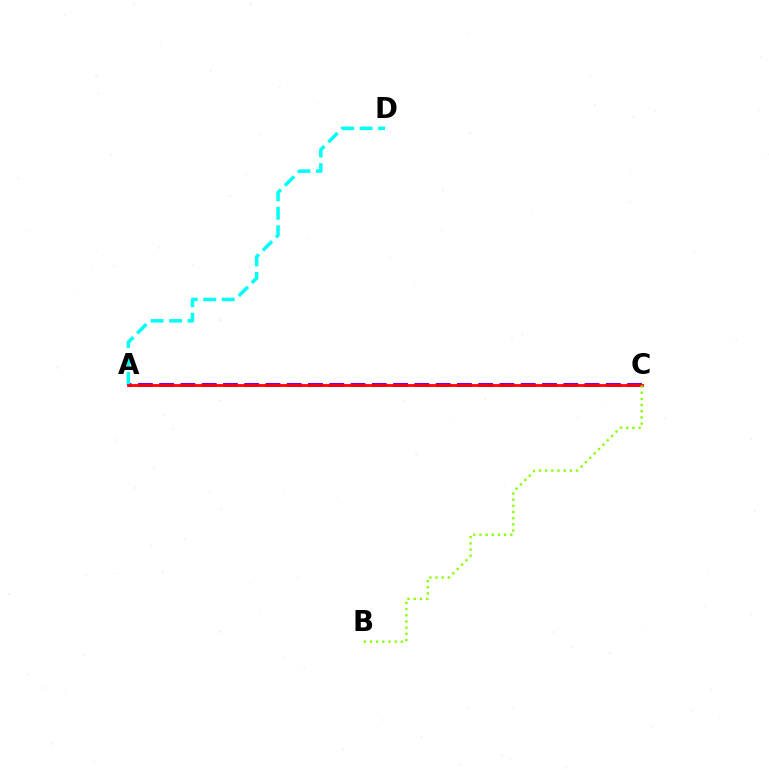{('A', 'C'): [{'color': '#7200ff', 'line_style': 'dashed', 'thickness': 2.89}, {'color': '#ff0000', 'line_style': 'solid', 'thickness': 2.0}], ('A', 'D'): [{'color': '#00fff6', 'line_style': 'dashed', 'thickness': 2.51}], ('B', 'C'): [{'color': '#84ff00', 'line_style': 'dotted', 'thickness': 1.68}]}